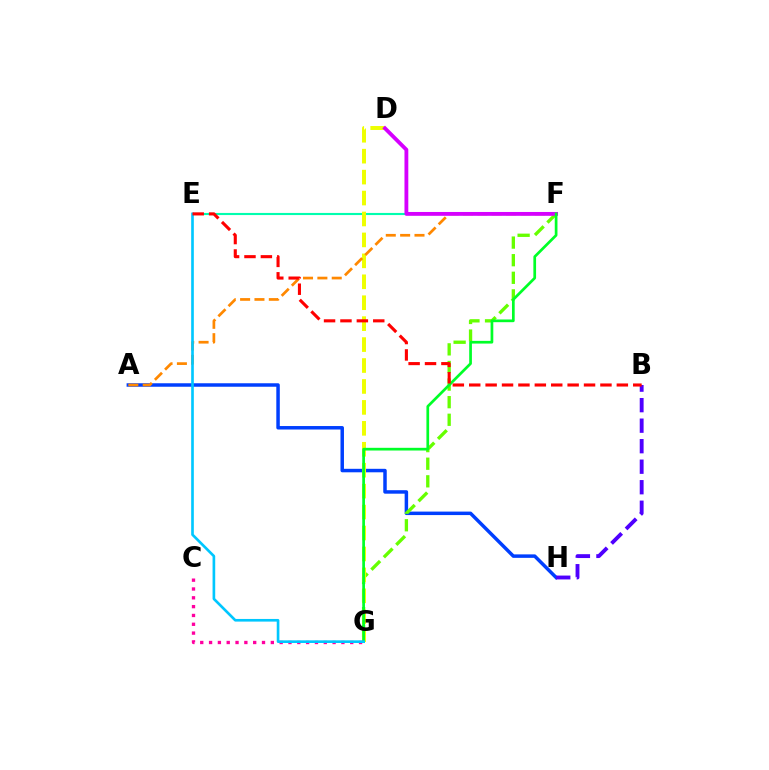{('C', 'G'): [{'color': '#ff00a0', 'line_style': 'dotted', 'thickness': 2.4}], ('A', 'H'): [{'color': '#003fff', 'line_style': 'solid', 'thickness': 2.51}], ('E', 'F'): [{'color': '#00ffaf', 'line_style': 'solid', 'thickness': 1.53}], ('F', 'G'): [{'color': '#66ff00', 'line_style': 'dashed', 'thickness': 2.39}, {'color': '#00ff27', 'line_style': 'solid', 'thickness': 1.95}], ('D', 'G'): [{'color': '#eeff00', 'line_style': 'dashed', 'thickness': 2.84}], ('A', 'F'): [{'color': '#ff8800', 'line_style': 'dashed', 'thickness': 1.95}], ('D', 'F'): [{'color': '#d600ff', 'line_style': 'solid', 'thickness': 2.76}], ('E', 'G'): [{'color': '#00c7ff', 'line_style': 'solid', 'thickness': 1.91}], ('B', 'H'): [{'color': '#4f00ff', 'line_style': 'dashed', 'thickness': 2.79}], ('B', 'E'): [{'color': '#ff0000', 'line_style': 'dashed', 'thickness': 2.23}]}